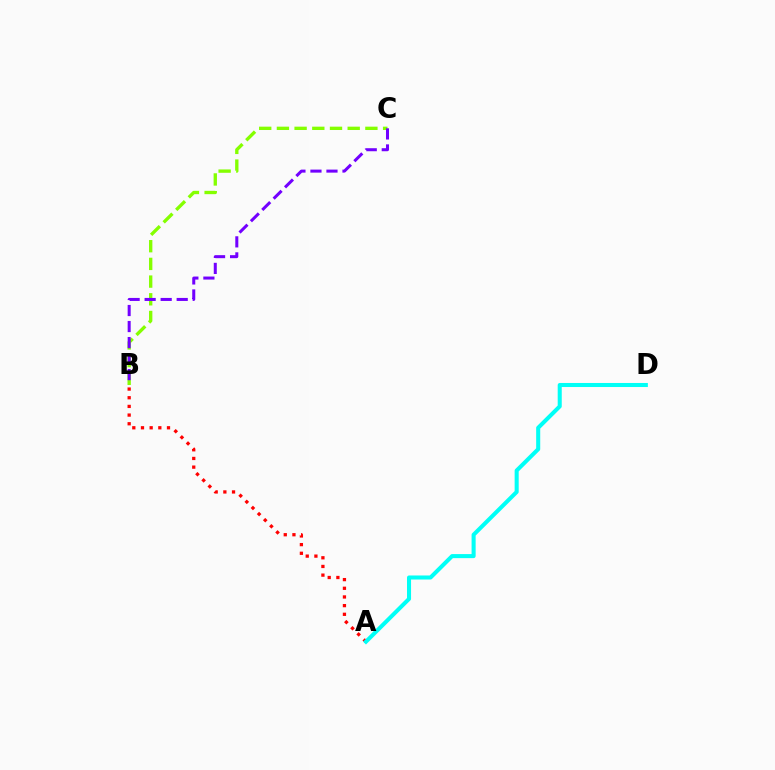{('B', 'C'): [{'color': '#84ff00', 'line_style': 'dashed', 'thickness': 2.4}, {'color': '#7200ff', 'line_style': 'dashed', 'thickness': 2.18}], ('A', 'B'): [{'color': '#ff0000', 'line_style': 'dotted', 'thickness': 2.36}], ('A', 'D'): [{'color': '#00fff6', 'line_style': 'solid', 'thickness': 2.92}]}